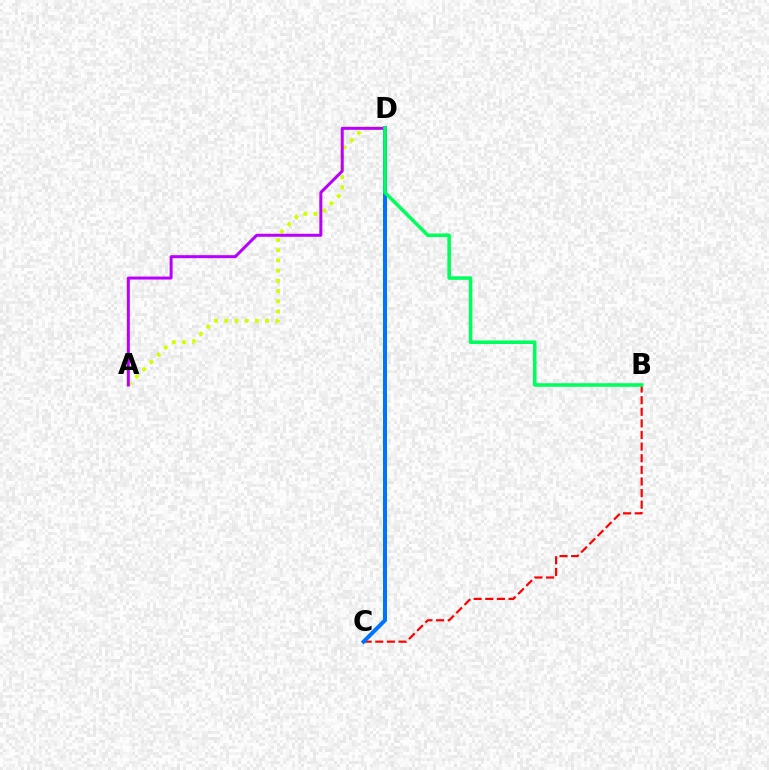{('A', 'D'): [{'color': '#d1ff00', 'line_style': 'dotted', 'thickness': 2.77}, {'color': '#b900ff', 'line_style': 'solid', 'thickness': 2.16}], ('B', 'C'): [{'color': '#ff0000', 'line_style': 'dashed', 'thickness': 1.58}], ('C', 'D'): [{'color': '#0074ff', 'line_style': 'solid', 'thickness': 2.88}], ('B', 'D'): [{'color': '#00ff5c', 'line_style': 'solid', 'thickness': 2.57}]}